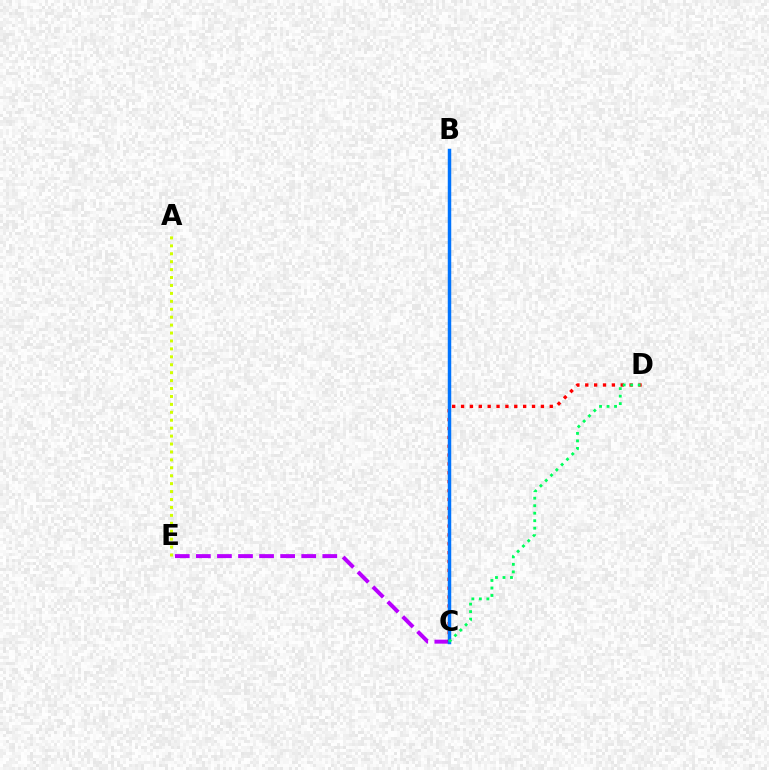{('C', 'E'): [{'color': '#b900ff', 'line_style': 'dashed', 'thickness': 2.86}], ('C', 'D'): [{'color': '#ff0000', 'line_style': 'dotted', 'thickness': 2.41}, {'color': '#00ff5c', 'line_style': 'dotted', 'thickness': 2.04}], ('A', 'E'): [{'color': '#d1ff00', 'line_style': 'dotted', 'thickness': 2.15}], ('B', 'C'): [{'color': '#0074ff', 'line_style': 'solid', 'thickness': 2.5}]}